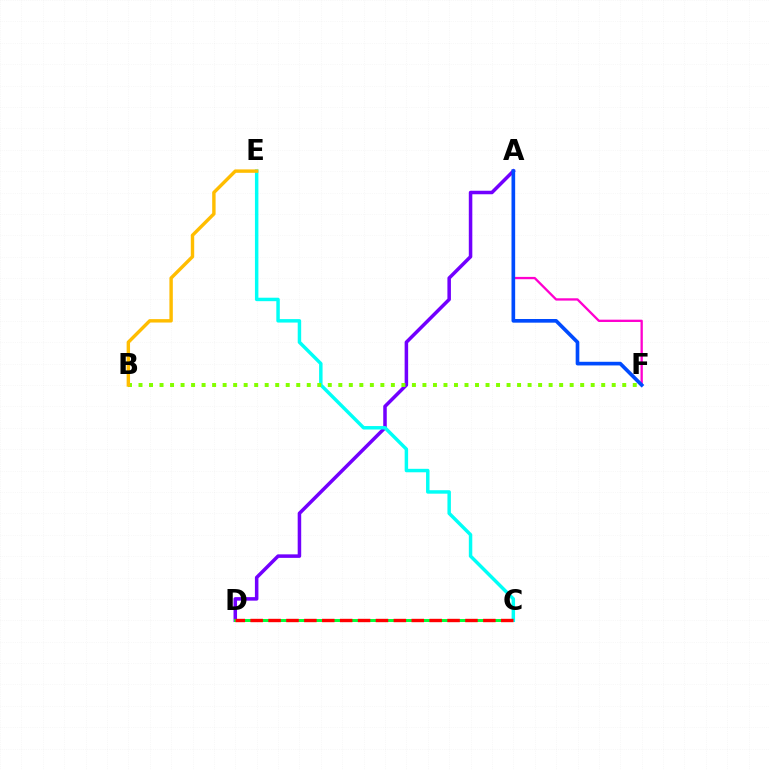{('A', 'D'): [{'color': '#7200ff', 'line_style': 'solid', 'thickness': 2.53}], ('C', 'D'): [{'color': '#00ff39', 'line_style': 'solid', 'thickness': 2.13}, {'color': '#ff0000', 'line_style': 'dashed', 'thickness': 2.43}], ('C', 'E'): [{'color': '#00fff6', 'line_style': 'solid', 'thickness': 2.49}], ('B', 'F'): [{'color': '#84ff00', 'line_style': 'dotted', 'thickness': 2.86}], ('B', 'E'): [{'color': '#ffbd00', 'line_style': 'solid', 'thickness': 2.45}], ('A', 'F'): [{'color': '#ff00cf', 'line_style': 'solid', 'thickness': 1.67}, {'color': '#004bff', 'line_style': 'solid', 'thickness': 2.63}]}